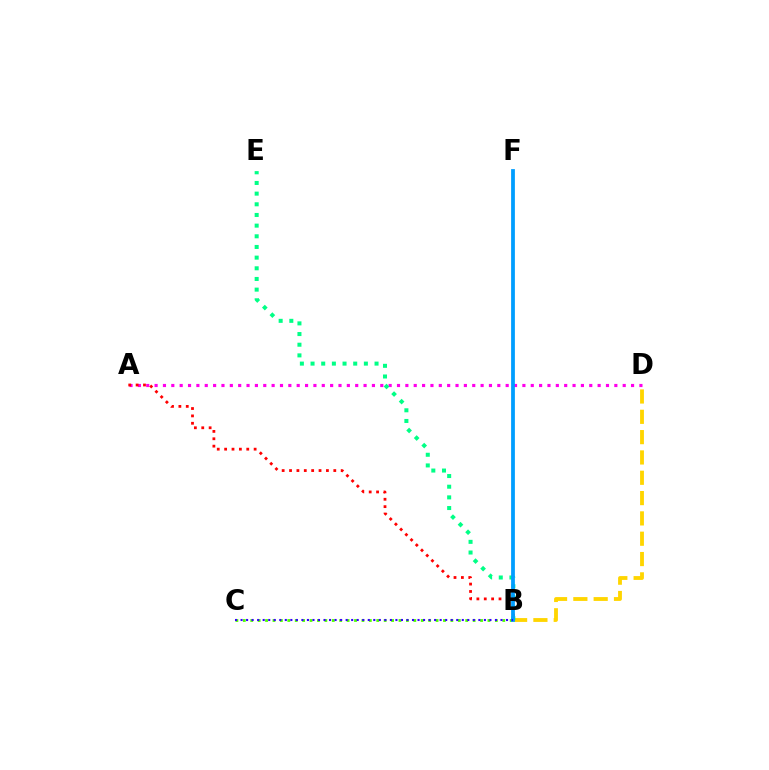{('B', 'D'): [{'color': '#ffd500', 'line_style': 'dashed', 'thickness': 2.76}], ('A', 'D'): [{'color': '#ff00ed', 'line_style': 'dotted', 'thickness': 2.27}], ('B', 'E'): [{'color': '#00ff86', 'line_style': 'dotted', 'thickness': 2.9}], ('A', 'B'): [{'color': '#ff0000', 'line_style': 'dotted', 'thickness': 2.0}], ('B', 'C'): [{'color': '#4fff00', 'line_style': 'dotted', 'thickness': 2.01}, {'color': '#3700ff', 'line_style': 'dotted', 'thickness': 1.5}], ('B', 'F'): [{'color': '#009eff', 'line_style': 'solid', 'thickness': 2.71}]}